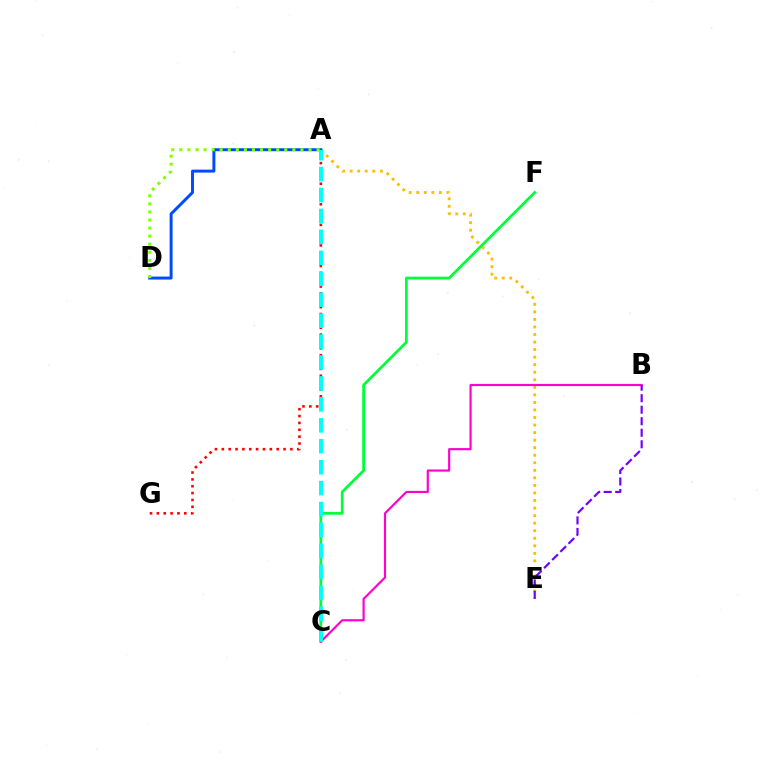{('A', 'E'): [{'color': '#ffbd00', 'line_style': 'dotted', 'thickness': 2.05}], ('C', 'F'): [{'color': '#00ff39', 'line_style': 'solid', 'thickness': 1.99}], ('A', 'D'): [{'color': '#004bff', 'line_style': 'solid', 'thickness': 2.13}, {'color': '#84ff00', 'line_style': 'dotted', 'thickness': 2.19}], ('B', 'C'): [{'color': '#ff00cf', 'line_style': 'solid', 'thickness': 1.56}], ('A', 'G'): [{'color': '#ff0000', 'line_style': 'dotted', 'thickness': 1.86}], ('A', 'C'): [{'color': '#00fff6', 'line_style': 'dashed', 'thickness': 2.84}], ('B', 'E'): [{'color': '#7200ff', 'line_style': 'dashed', 'thickness': 1.57}]}